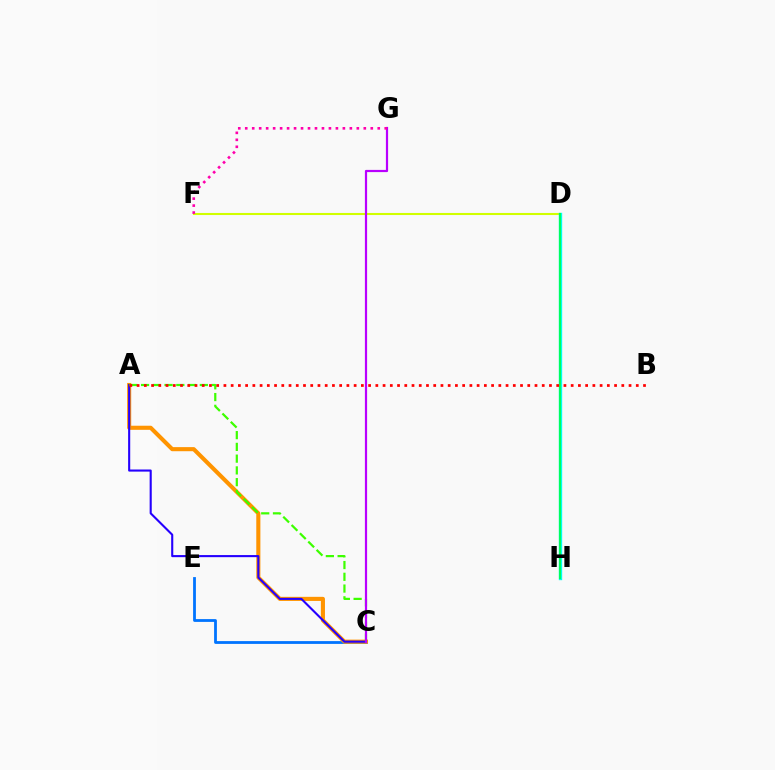{('D', 'F'): [{'color': '#d1ff00', 'line_style': 'solid', 'thickness': 1.5}], ('D', 'H'): [{'color': '#00fff6', 'line_style': 'solid', 'thickness': 2.42}, {'color': '#00ff5c', 'line_style': 'solid', 'thickness': 1.52}], ('C', 'E'): [{'color': '#0074ff', 'line_style': 'solid', 'thickness': 2.01}], ('A', 'C'): [{'color': '#ff9400', 'line_style': 'solid', 'thickness': 2.95}, {'color': '#2500ff', 'line_style': 'solid', 'thickness': 1.51}, {'color': '#3dff00', 'line_style': 'dashed', 'thickness': 1.6}], ('A', 'B'): [{'color': '#ff0000', 'line_style': 'dotted', 'thickness': 1.97}], ('C', 'G'): [{'color': '#b900ff', 'line_style': 'solid', 'thickness': 1.58}], ('F', 'G'): [{'color': '#ff00ac', 'line_style': 'dotted', 'thickness': 1.89}]}